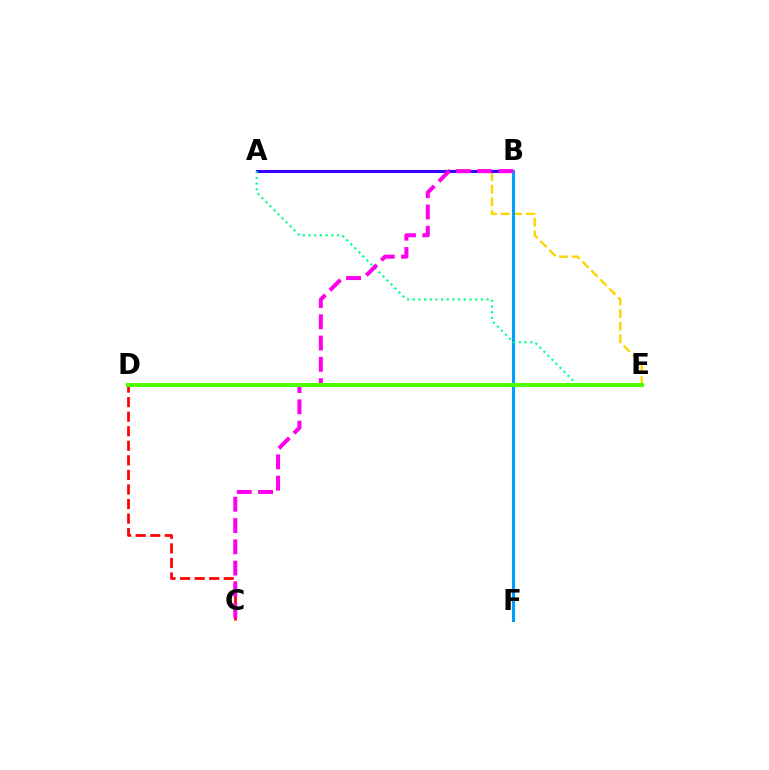{('A', 'E'): [{'color': '#ffd500', 'line_style': 'dashed', 'thickness': 1.72}, {'color': '#00ff86', 'line_style': 'dotted', 'thickness': 1.54}], ('C', 'D'): [{'color': '#ff0000', 'line_style': 'dashed', 'thickness': 1.98}], ('A', 'B'): [{'color': '#3700ff', 'line_style': 'solid', 'thickness': 2.2}], ('B', 'F'): [{'color': '#009eff', 'line_style': 'solid', 'thickness': 2.21}], ('B', 'C'): [{'color': '#ff00ed', 'line_style': 'dashed', 'thickness': 2.89}], ('D', 'E'): [{'color': '#4fff00', 'line_style': 'solid', 'thickness': 2.9}]}